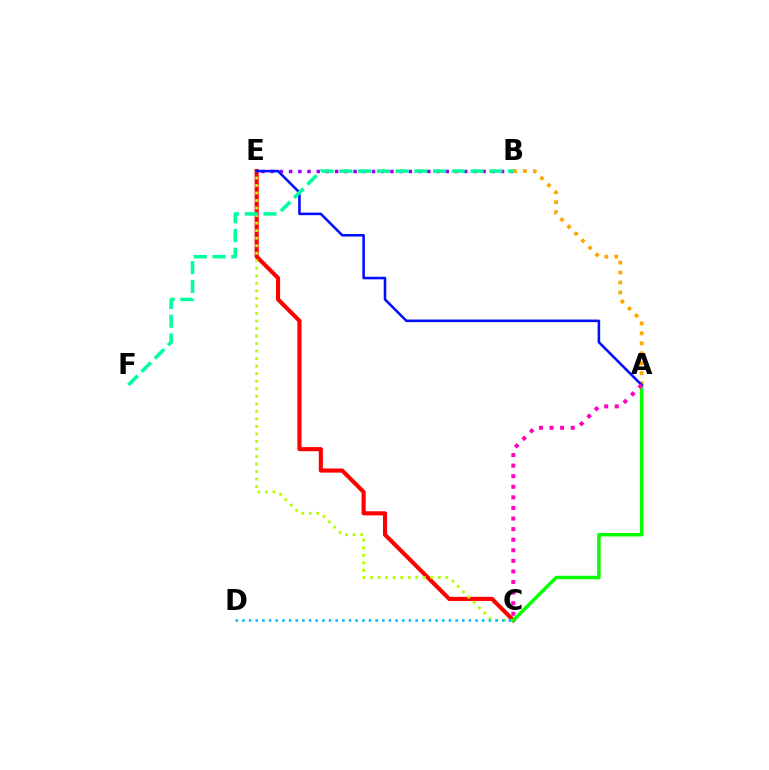{('C', 'E'): [{'color': '#ff0000', 'line_style': 'solid', 'thickness': 2.96}, {'color': '#b3ff00', 'line_style': 'dotted', 'thickness': 2.05}], ('A', 'C'): [{'color': '#08ff00', 'line_style': 'solid', 'thickness': 2.48}, {'color': '#ff00bd', 'line_style': 'dotted', 'thickness': 2.88}], ('B', 'E'): [{'color': '#9b00ff', 'line_style': 'dotted', 'thickness': 2.5}], ('C', 'D'): [{'color': '#00b5ff', 'line_style': 'dotted', 'thickness': 1.81}], ('A', 'B'): [{'color': '#ffa500', 'line_style': 'dotted', 'thickness': 2.7}], ('A', 'E'): [{'color': '#0010ff', 'line_style': 'solid', 'thickness': 1.85}], ('B', 'F'): [{'color': '#00ff9d', 'line_style': 'dashed', 'thickness': 2.55}]}